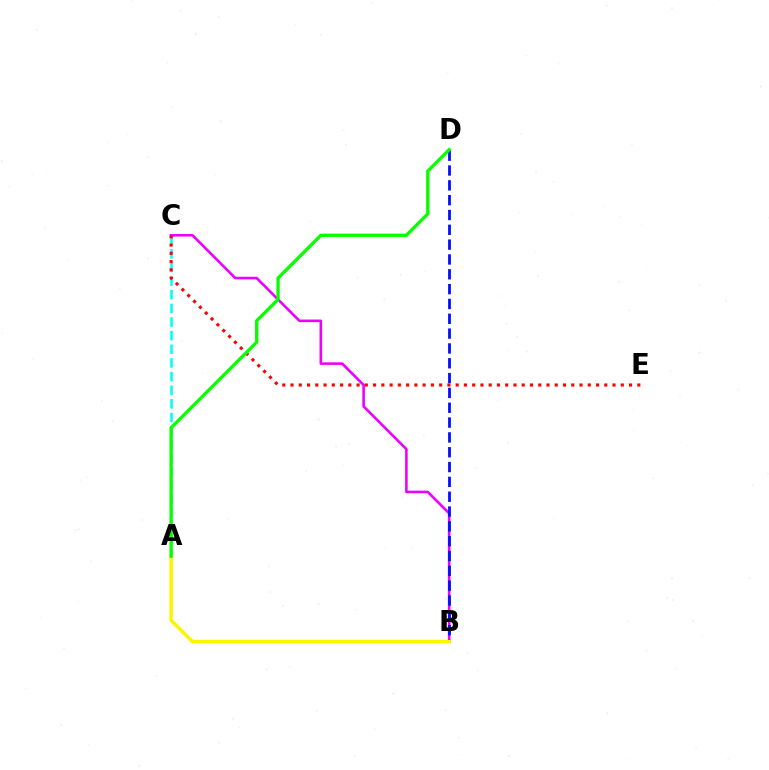{('A', 'C'): [{'color': '#00fff6', 'line_style': 'dashed', 'thickness': 1.85}], ('B', 'C'): [{'color': '#ee00ff', 'line_style': 'solid', 'thickness': 1.87}], ('B', 'D'): [{'color': '#0010ff', 'line_style': 'dashed', 'thickness': 2.01}], ('A', 'B'): [{'color': '#fcf500', 'line_style': 'solid', 'thickness': 2.55}], ('C', 'E'): [{'color': '#ff0000', 'line_style': 'dotted', 'thickness': 2.24}], ('A', 'D'): [{'color': '#08ff00', 'line_style': 'solid', 'thickness': 2.39}]}